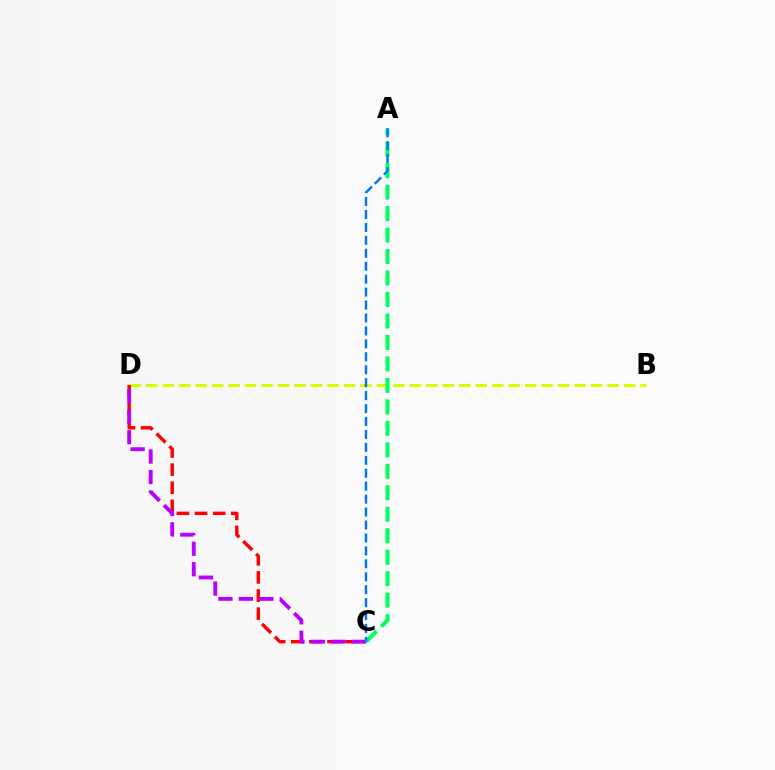{('B', 'D'): [{'color': '#d1ff00', 'line_style': 'dashed', 'thickness': 2.24}], ('C', 'D'): [{'color': '#ff0000', 'line_style': 'dashed', 'thickness': 2.46}, {'color': '#b900ff', 'line_style': 'dashed', 'thickness': 2.78}], ('A', 'C'): [{'color': '#00ff5c', 'line_style': 'dashed', 'thickness': 2.92}, {'color': '#0074ff', 'line_style': 'dashed', 'thickness': 1.76}]}